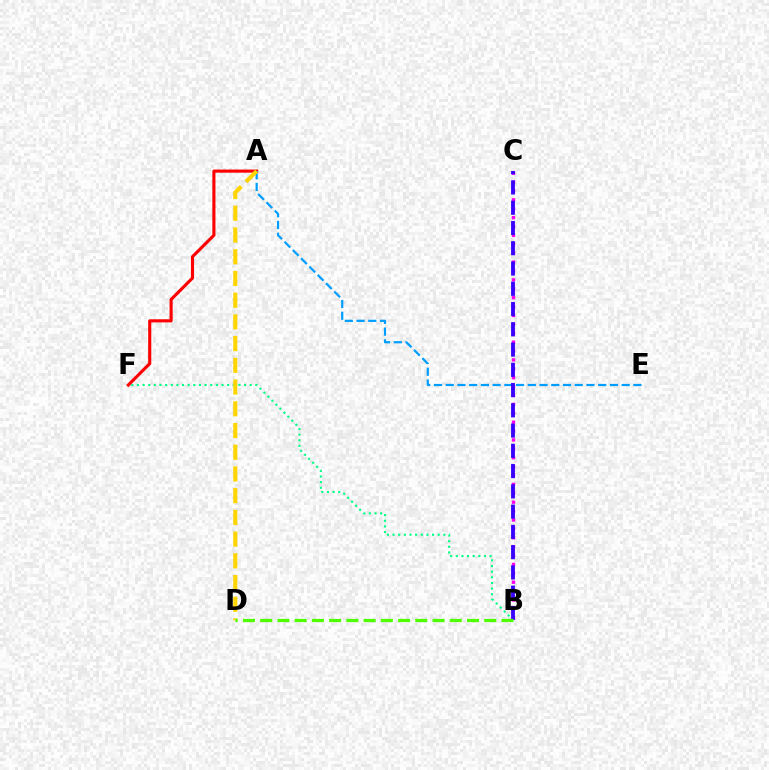{('B', 'F'): [{'color': '#00ff86', 'line_style': 'dotted', 'thickness': 1.53}], ('A', 'F'): [{'color': '#ff0000', 'line_style': 'solid', 'thickness': 2.24}], ('B', 'C'): [{'color': '#ff00ed', 'line_style': 'dotted', 'thickness': 2.42}, {'color': '#3700ff', 'line_style': 'dashed', 'thickness': 2.75}], ('A', 'E'): [{'color': '#009eff', 'line_style': 'dashed', 'thickness': 1.59}], ('A', 'D'): [{'color': '#ffd500', 'line_style': 'dashed', 'thickness': 2.95}], ('B', 'D'): [{'color': '#4fff00', 'line_style': 'dashed', 'thickness': 2.34}]}